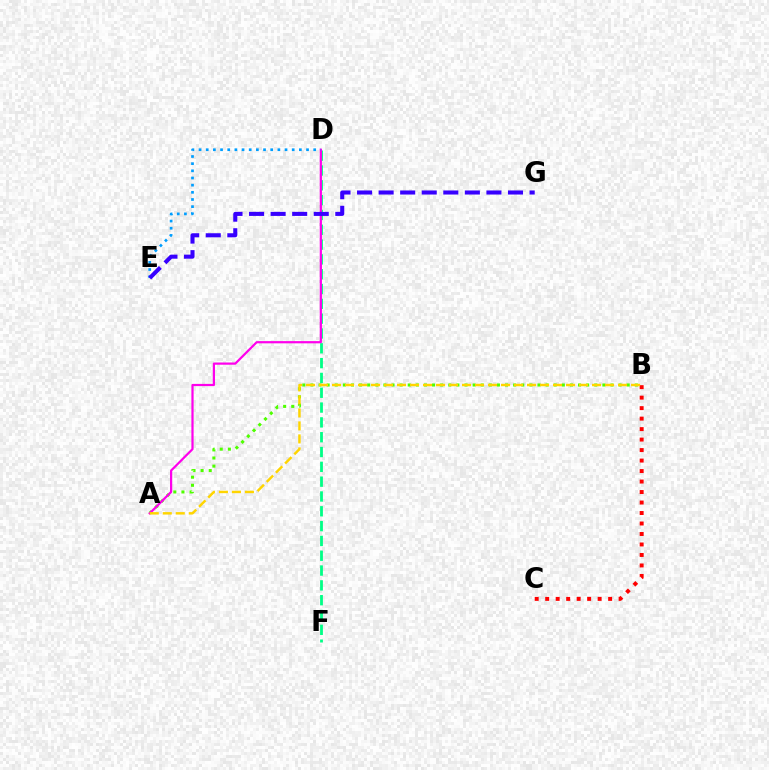{('A', 'B'): [{'color': '#4fff00', 'line_style': 'dotted', 'thickness': 2.2}, {'color': '#ffd500', 'line_style': 'dashed', 'thickness': 1.77}], ('D', 'F'): [{'color': '#00ff86', 'line_style': 'dashed', 'thickness': 2.01}], ('A', 'D'): [{'color': '#ff00ed', 'line_style': 'solid', 'thickness': 1.59}], ('D', 'E'): [{'color': '#009eff', 'line_style': 'dotted', 'thickness': 1.95}], ('B', 'C'): [{'color': '#ff0000', 'line_style': 'dotted', 'thickness': 2.85}], ('E', 'G'): [{'color': '#3700ff', 'line_style': 'dashed', 'thickness': 2.93}]}